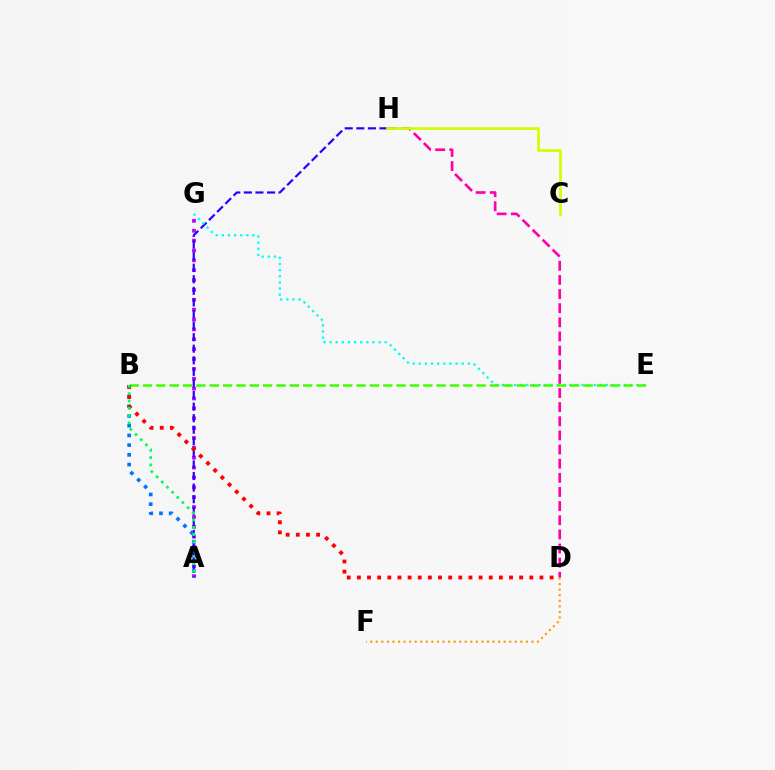{('A', 'G'): [{'color': '#b900ff', 'line_style': 'dotted', 'thickness': 2.68}], ('A', 'H'): [{'color': '#2500ff', 'line_style': 'dashed', 'thickness': 1.57}], ('D', 'H'): [{'color': '#ff00ac', 'line_style': 'dashed', 'thickness': 1.92}], ('D', 'F'): [{'color': '#ff9400', 'line_style': 'dotted', 'thickness': 1.51}], ('A', 'B'): [{'color': '#0074ff', 'line_style': 'dotted', 'thickness': 2.64}, {'color': '#00ff5c', 'line_style': 'dotted', 'thickness': 1.98}], ('E', 'G'): [{'color': '#00fff6', 'line_style': 'dotted', 'thickness': 1.66}], ('B', 'E'): [{'color': '#3dff00', 'line_style': 'dashed', 'thickness': 1.81}], ('B', 'D'): [{'color': '#ff0000', 'line_style': 'dotted', 'thickness': 2.76}], ('C', 'H'): [{'color': '#d1ff00', 'line_style': 'solid', 'thickness': 1.95}]}